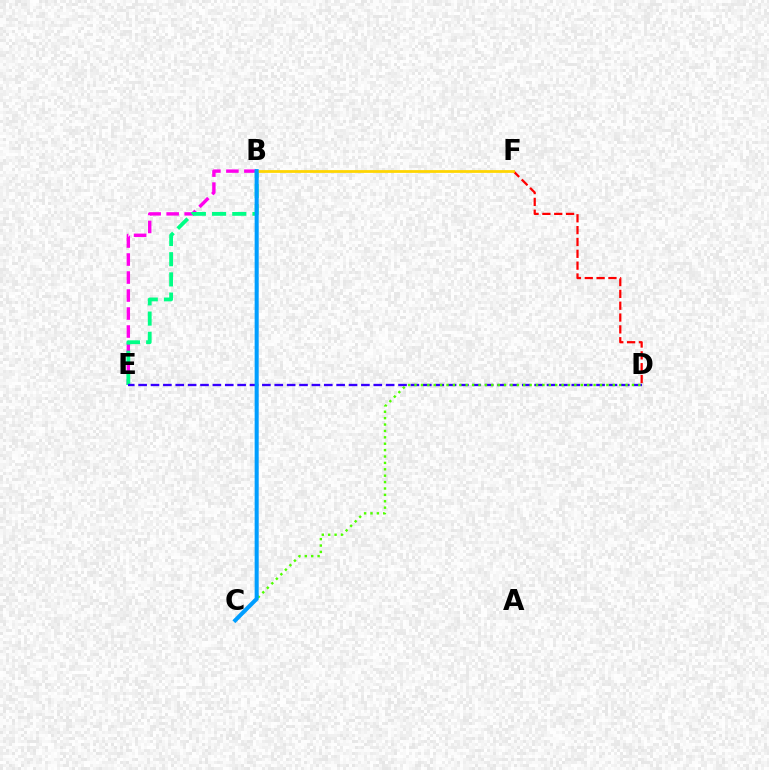{('D', 'F'): [{'color': '#ff0000', 'line_style': 'dashed', 'thickness': 1.61}], ('B', 'E'): [{'color': '#ff00ed', 'line_style': 'dashed', 'thickness': 2.44}, {'color': '#00ff86', 'line_style': 'dashed', 'thickness': 2.74}], ('D', 'E'): [{'color': '#3700ff', 'line_style': 'dashed', 'thickness': 1.68}], ('C', 'D'): [{'color': '#4fff00', 'line_style': 'dotted', 'thickness': 1.74}], ('B', 'F'): [{'color': '#ffd500', 'line_style': 'solid', 'thickness': 1.99}], ('B', 'C'): [{'color': '#009eff', 'line_style': 'solid', 'thickness': 2.91}]}